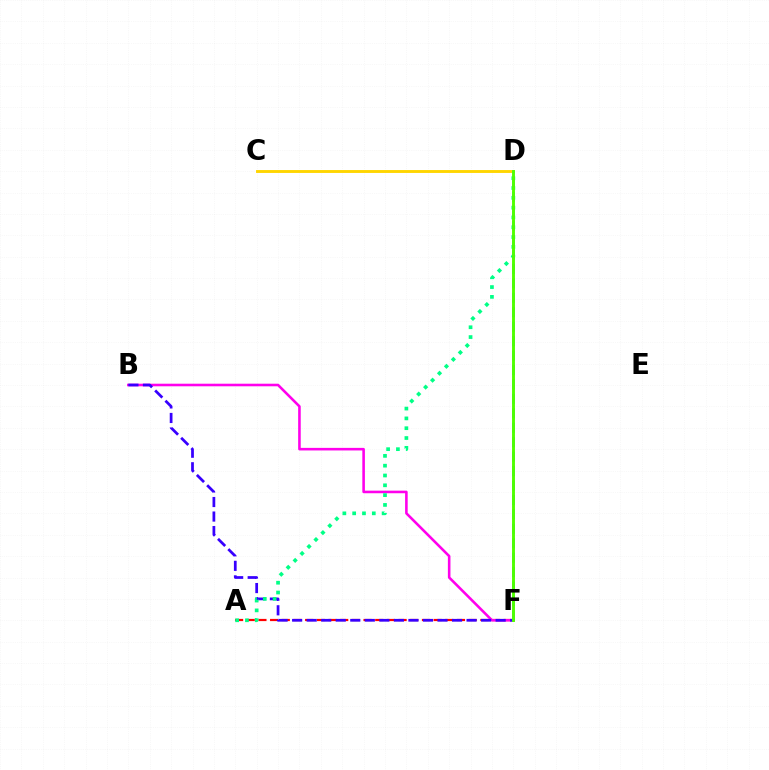{('A', 'F'): [{'color': '#ff0000', 'line_style': 'dashed', 'thickness': 1.59}], ('B', 'F'): [{'color': '#ff00ed', 'line_style': 'solid', 'thickness': 1.86}, {'color': '#3700ff', 'line_style': 'dashed', 'thickness': 1.97}], ('A', 'D'): [{'color': '#00ff86', 'line_style': 'dotted', 'thickness': 2.67}], ('C', 'D'): [{'color': '#ffd500', 'line_style': 'solid', 'thickness': 2.08}], ('D', 'F'): [{'color': '#009eff', 'line_style': 'dashed', 'thickness': 1.96}, {'color': '#4fff00', 'line_style': 'solid', 'thickness': 2.09}]}